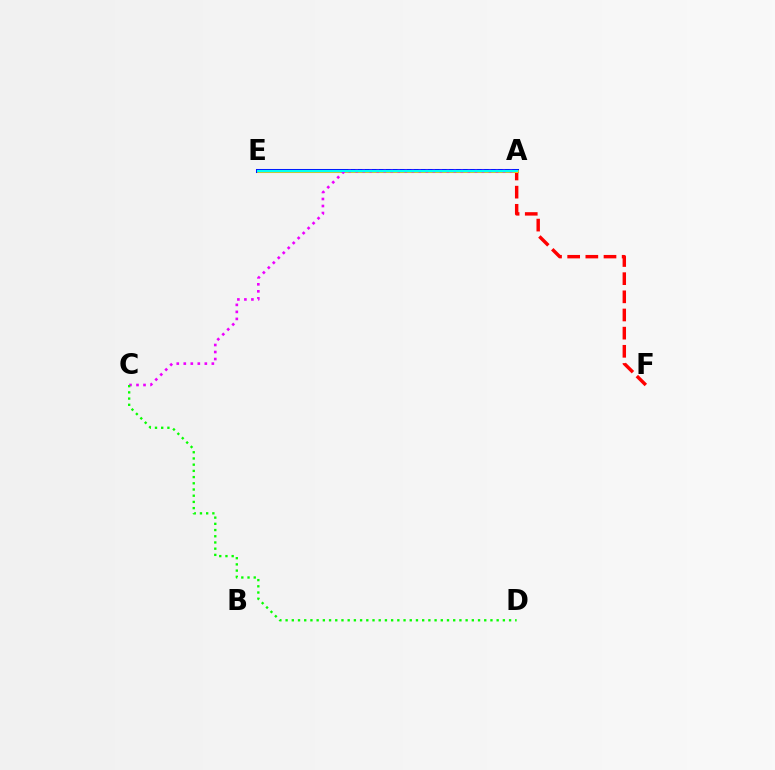{('A', 'E'): [{'color': '#0010ff', 'line_style': 'solid', 'thickness': 2.9}, {'color': '#fcf500', 'line_style': 'solid', 'thickness': 1.88}, {'color': '#00fff6', 'line_style': 'solid', 'thickness': 1.52}], ('A', 'F'): [{'color': '#ff0000', 'line_style': 'dashed', 'thickness': 2.47}], ('A', 'C'): [{'color': '#ee00ff', 'line_style': 'dotted', 'thickness': 1.91}], ('C', 'D'): [{'color': '#08ff00', 'line_style': 'dotted', 'thickness': 1.69}]}